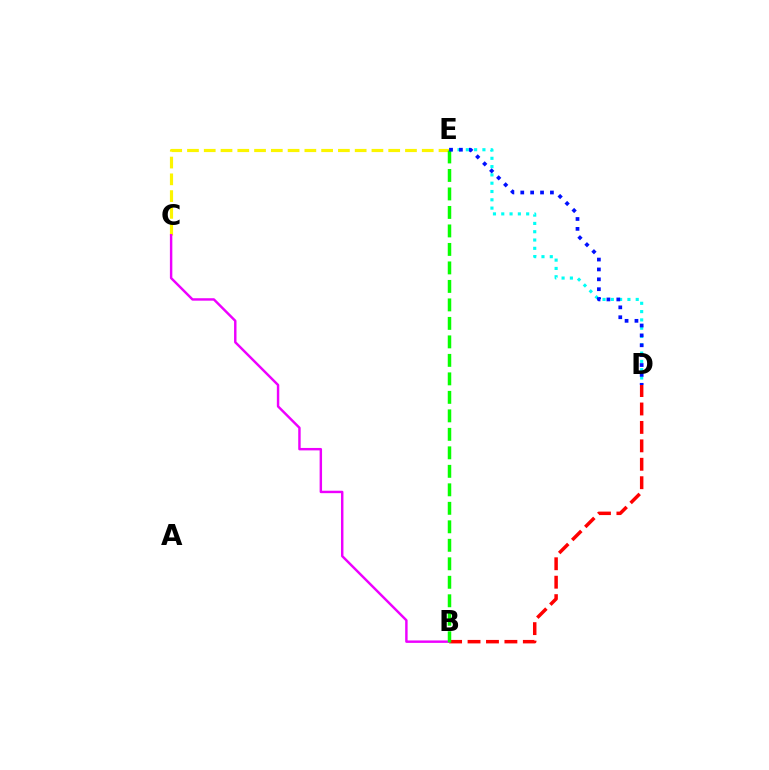{('D', 'E'): [{'color': '#00fff6', 'line_style': 'dotted', 'thickness': 2.25}, {'color': '#0010ff', 'line_style': 'dotted', 'thickness': 2.69}], ('B', 'D'): [{'color': '#ff0000', 'line_style': 'dashed', 'thickness': 2.5}], ('C', 'E'): [{'color': '#fcf500', 'line_style': 'dashed', 'thickness': 2.28}], ('B', 'C'): [{'color': '#ee00ff', 'line_style': 'solid', 'thickness': 1.76}], ('B', 'E'): [{'color': '#08ff00', 'line_style': 'dashed', 'thickness': 2.51}]}